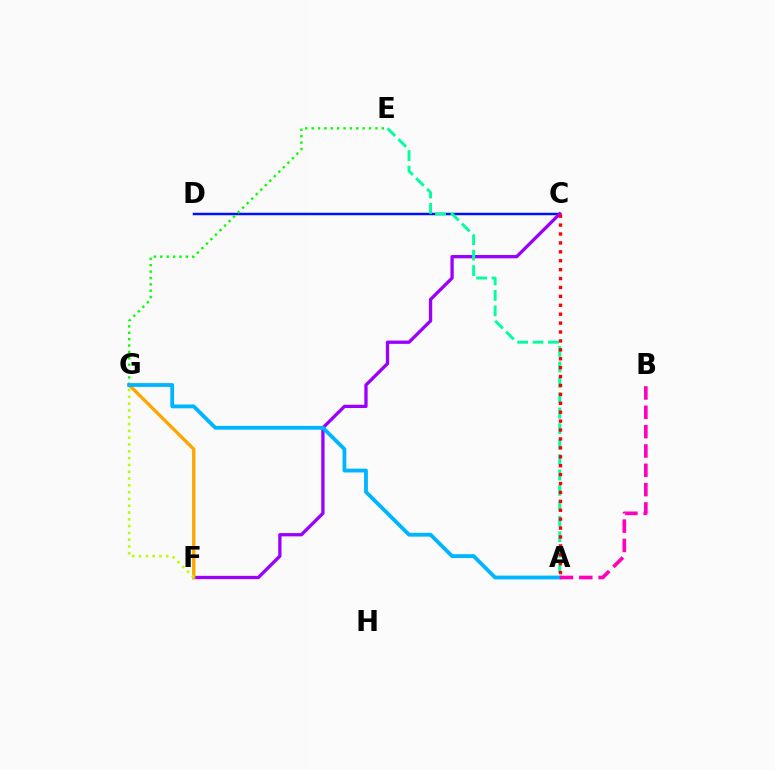{('C', 'D'): [{'color': '#0010ff', 'line_style': 'solid', 'thickness': 1.77}], ('C', 'F'): [{'color': '#9b00ff', 'line_style': 'solid', 'thickness': 2.37}], ('A', 'E'): [{'color': '#00ff9d', 'line_style': 'dashed', 'thickness': 2.1}], ('E', 'G'): [{'color': '#08ff00', 'line_style': 'dotted', 'thickness': 1.73}], ('F', 'G'): [{'color': '#ffa500', 'line_style': 'solid', 'thickness': 2.41}, {'color': '#b3ff00', 'line_style': 'dotted', 'thickness': 1.85}], ('A', 'G'): [{'color': '#00b5ff', 'line_style': 'solid', 'thickness': 2.75}], ('A', 'C'): [{'color': '#ff0000', 'line_style': 'dotted', 'thickness': 2.42}], ('A', 'B'): [{'color': '#ff00bd', 'line_style': 'dashed', 'thickness': 2.63}]}